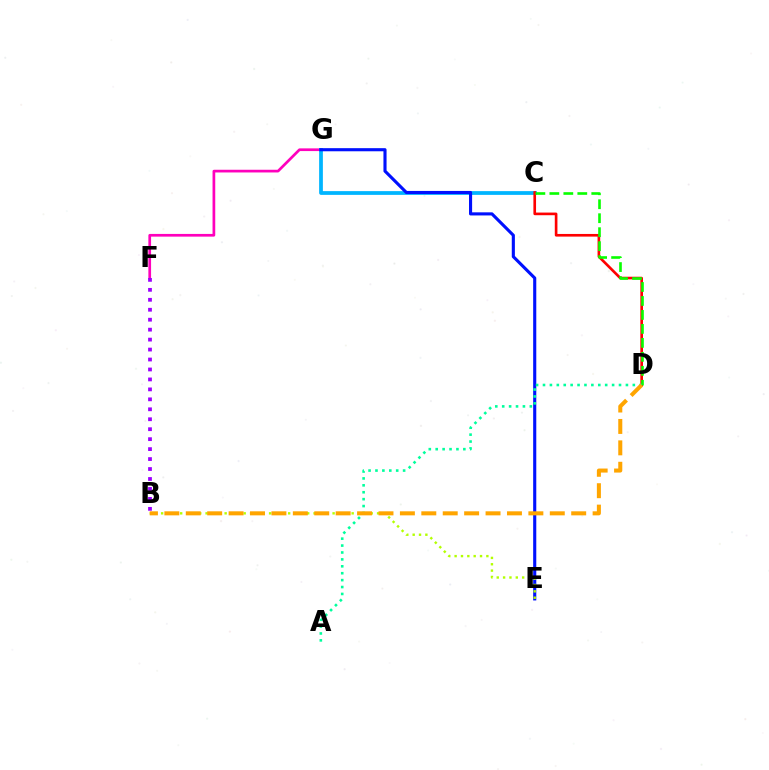{('F', 'G'): [{'color': '#ff00bd', 'line_style': 'solid', 'thickness': 1.95}], ('C', 'G'): [{'color': '#00b5ff', 'line_style': 'solid', 'thickness': 2.7}], ('E', 'G'): [{'color': '#0010ff', 'line_style': 'solid', 'thickness': 2.24}], ('C', 'D'): [{'color': '#ff0000', 'line_style': 'solid', 'thickness': 1.91}, {'color': '#08ff00', 'line_style': 'dashed', 'thickness': 1.9}], ('B', 'F'): [{'color': '#9b00ff', 'line_style': 'dotted', 'thickness': 2.7}], ('A', 'D'): [{'color': '#00ff9d', 'line_style': 'dotted', 'thickness': 1.88}], ('B', 'E'): [{'color': '#b3ff00', 'line_style': 'dotted', 'thickness': 1.73}], ('B', 'D'): [{'color': '#ffa500', 'line_style': 'dashed', 'thickness': 2.91}]}